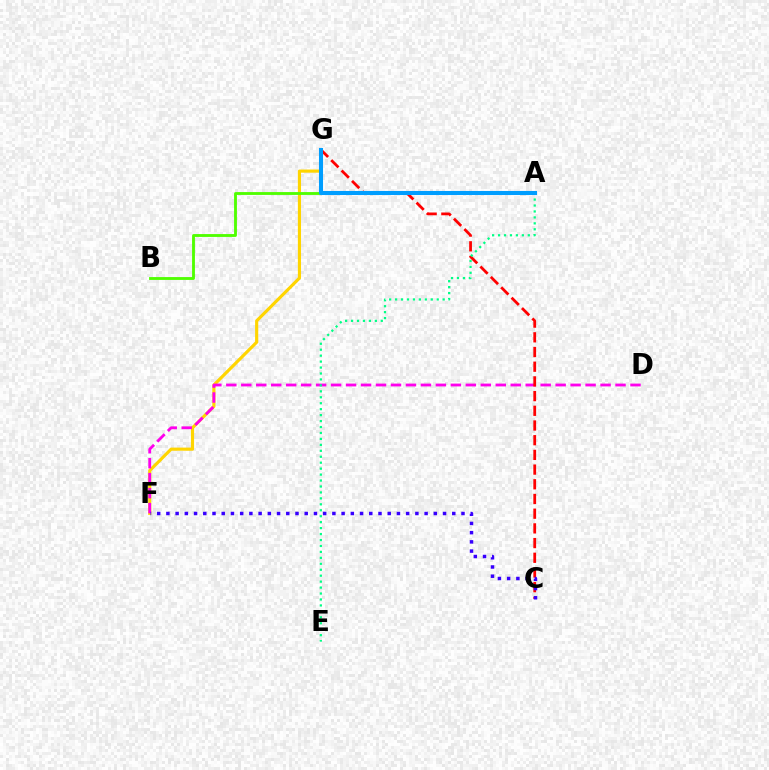{('F', 'G'): [{'color': '#ffd500', 'line_style': 'solid', 'thickness': 2.26}], ('D', 'F'): [{'color': '#ff00ed', 'line_style': 'dashed', 'thickness': 2.03}], ('C', 'G'): [{'color': '#ff0000', 'line_style': 'dashed', 'thickness': 2.0}], ('A', 'E'): [{'color': '#00ff86', 'line_style': 'dotted', 'thickness': 1.62}], ('A', 'B'): [{'color': '#4fff00', 'line_style': 'solid', 'thickness': 2.05}], ('C', 'F'): [{'color': '#3700ff', 'line_style': 'dotted', 'thickness': 2.51}], ('A', 'G'): [{'color': '#009eff', 'line_style': 'solid', 'thickness': 2.92}]}